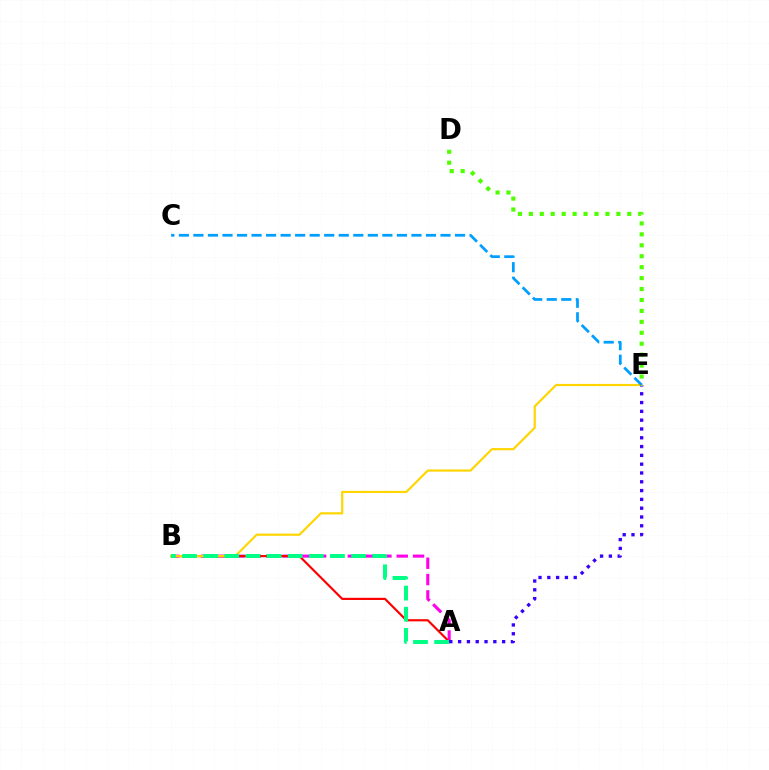{('A', 'B'): [{'color': '#ff00ed', 'line_style': 'dashed', 'thickness': 2.22}, {'color': '#ff0000', 'line_style': 'solid', 'thickness': 1.56}, {'color': '#00ff86', 'line_style': 'dashed', 'thickness': 2.87}], ('D', 'E'): [{'color': '#4fff00', 'line_style': 'dotted', 'thickness': 2.97}], ('A', 'E'): [{'color': '#3700ff', 'line_style': 'dotted', 'thickness': 2.39}], ('B', 'E'): [{'color': '#ffd500', 'line_style': 'solid', 'thickness': 1.56}], ('C', 'E'): [{'color': '#009eff', 'line_style': 'dashed', 'thickness': 1.97}]}